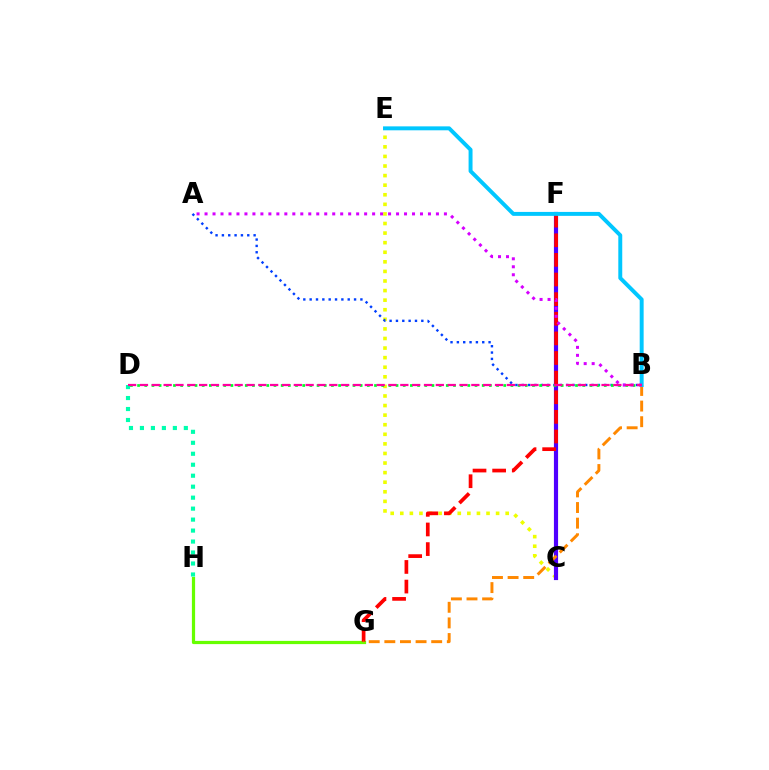{('G', 'H'): [{'color': '#66ff00', 'line_style': 'solid', 'thickness': 2.32}], ('C', 'E'): [{'color': '#eeff00', 'line_style': 'dotted', 'thickness': 2.6}], ('C', 'F'): [{'color': '#4f00ff', 'line_style': 'solid', 'thickness': 3.0}], ('A', 'B'): [{'color': '#003fff', 'line_style': 'dotted', 'thickness': 1.72}, {'color': '#d600ff', 'line_style': 'dotted', 'thickness': 2.17}], ('F', 'G'): [{'color': '#ff0000', 'line_style': 'dashed', 'thickness': 2.67}], ('B', 'G'): [{'color': '#ff8800', 'line_style': 'dashed', 'thickness': 2.12}], ('B', 'D'): [{'color': '#00ff27', 'line_style': 'dotted', 'thickness': 1.95}, {'color': '#ff00a0', 'line_style': 'dashed', 'thickness': 1.61}], ('B', 'E'): [{'color': '#00c7ff', 'line_style': 'solid', 'thickness': 2.84}], ('D', 'H'): [{'color': '#00ffaf', 'line_style': 'dotted', 'thickness': 2.98}]}